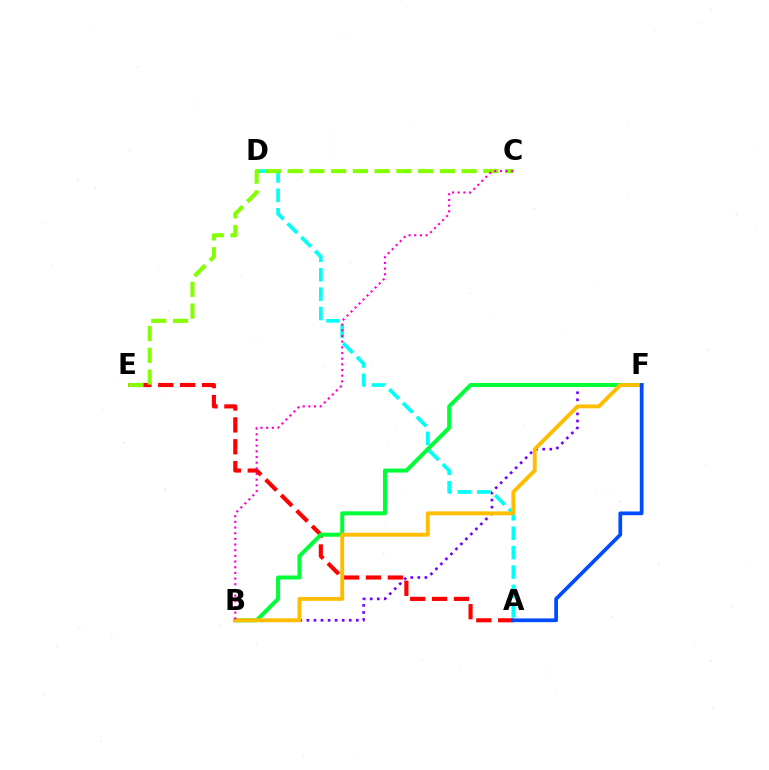{('B', 'F'): [{'color': '#7200ff', 'line_style': 'dotted', 'thickness': 1.92}, {'color': '#00ff39', 'line_style': 'solid', 'thickness': 2.89}, {'color': '#ffbd00', 'line_style': 'solid', 'thickness': 2.79}], ('A', 'E'): [{'color': '#ff0000', 'line_style': 'dashed', 'thickness': 2.97}], ('A', 'D'): [{'color': '#00fff6', 'line_style': 'dashed', 'thickness': 2.64}], ('A', 'F'): [{'color': '#004bff', 'line_style': 'solid', 'thickness': 2.69}], ('C', 'E'): [{'color': '#84ff00', 'line_style': 'dashed', 'thickness': 2.95}], ('B', 'C'): [{'color': '#ff00cf', 'line_style': 'dotted', 'thickness': 1.54}]}